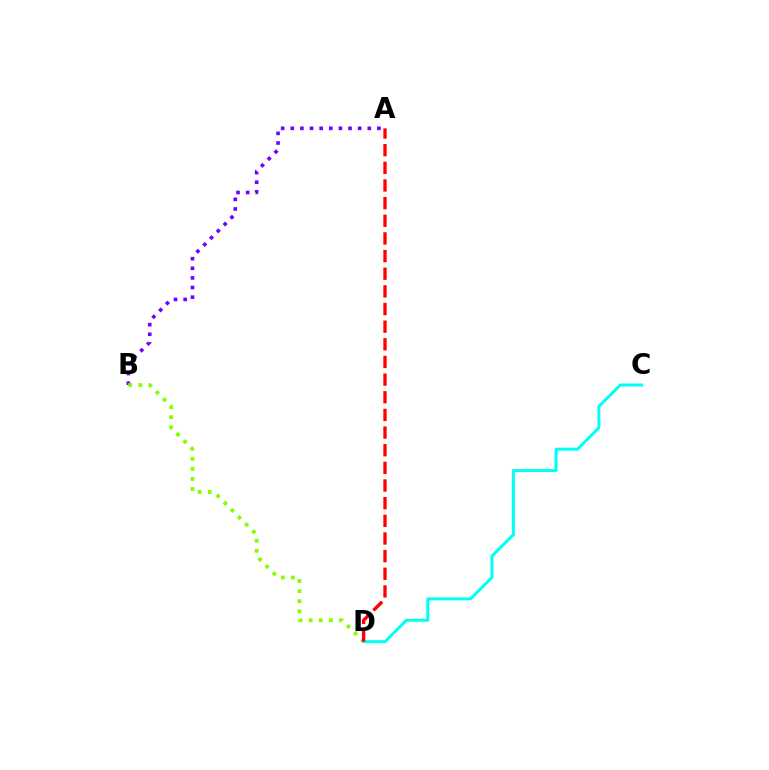{('A', 'B'): [{'color': '#7200ff', 'line_style': 'dotted', 'thickness': 2.62}], ('B', 'D'): [{'color': '#84ff00', 'line_style': 'dotted', 'thickness': 2.74}], ('C', 'D'): [{'color': '#00fff6', 'line_style': 'solid', 'thickness': 2.16}], ('A', 'D'): [{'color': '#ff0000', 'line_style': 'dashed', 'thickness': 2.4}]}